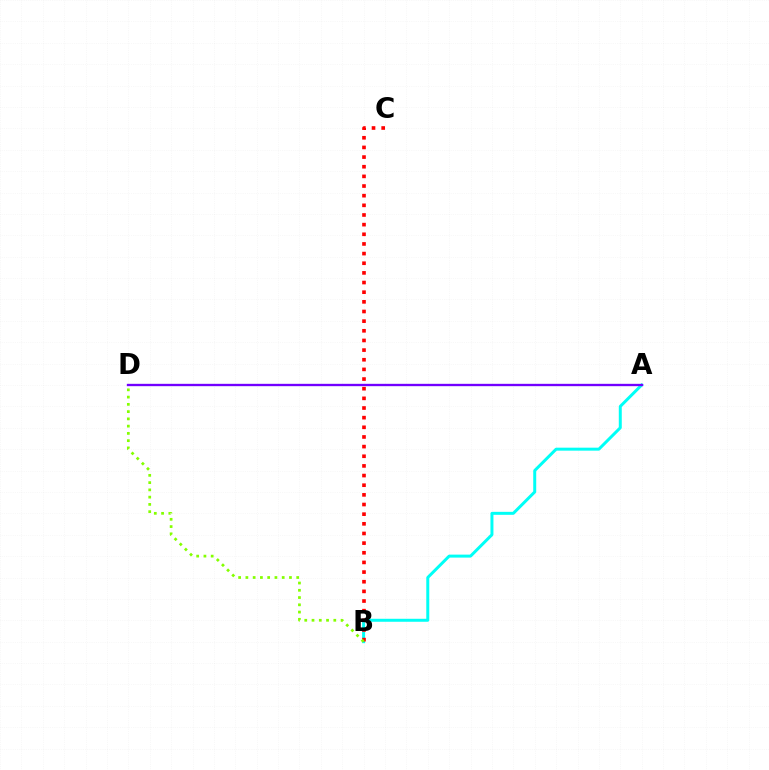{('A', 'B'): [{'color': '#00fff6', 'line_style': 'solid', 'thickness': 2.15}], ('B', 'C'): [{'color': '#ff0000', 'line_style': 'dotted', 'thickness': 2.62}], ('B', 'D'): [{'color': '#84ff00', 'line_style': 'dotted', 'thickness': 1.97}], ('A', 'D'): [{'color': '#7200ff', 'line_style': 'solid', 'thickness': 1.69}]}